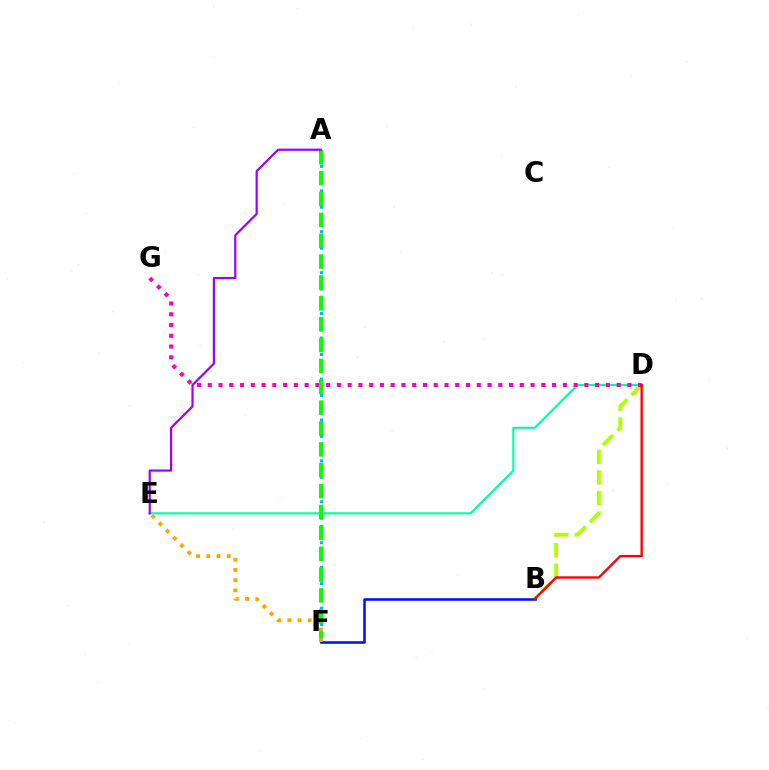{('A', 'F'): [{'color': '#00b5ff', 'line_style': 'dotted', 'thickness': 2.22}, {'color': '#08ff00', 'line_style': 'dashed', 'thickness': 2.83}], ('D', 'E'): [{'color': '#00ff9d', 'line_style': 'solid', 'thickness': 1.53}], ('B', 'D'): [{'color': '#b3ff00', 'line_style': 'dashed', 'thickness': 2.8}, {'color': '#ff0000', 'line_style': 'solid', 'thickness': 1.7}], ('D', 'G'): [{'color': '#ff00bd', 'line_style': 'dotted', 'thickness': 2.92}], ('B', 'F'): [{'color': '#0010ff', 'line_style': 'solid', 'thickness': 1.85}], ('A', 'E'): [{'color': '#9b00ff', 'line_style': 'solid', 'thickness': 1.58}], ('E', 'F'): [{'color': '#ffa500', 'line_style': 'dotted', 'thickness': 2.77}]}